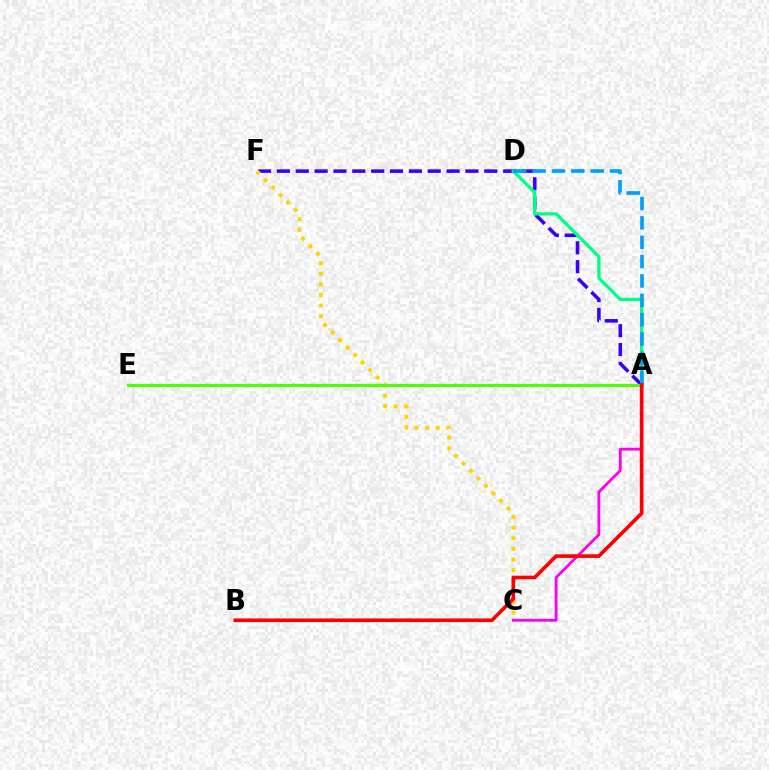{('A', 'F'): [{'color': '#3700ff', 'line_style': 'dashed', 'thickness': 2.56}], ('C', 'F'): [{'color': '#ffd500', 'line_style': 'dotted', 'thickness': 2.88}], ('A', 'C'): [{'color': '#ff00ed', 'line_style': 'solid', 'thickness': 2.02}], ('A', 'D'): [{'color': '#00ff86', 'line_style': 'solid', 'thickness': 2.35}, {'color': '#009eff', 'line_style': 'dashed', 'thickness': 2.63}], ('A', 'E'): [{'color': '#4fff00', 'line_style': 'solid', 'thickness': 2.31}], ('A', 'B'): [{'color': '#ff0000', 'line_style': 'solid', 'thickness': 2.63}]}